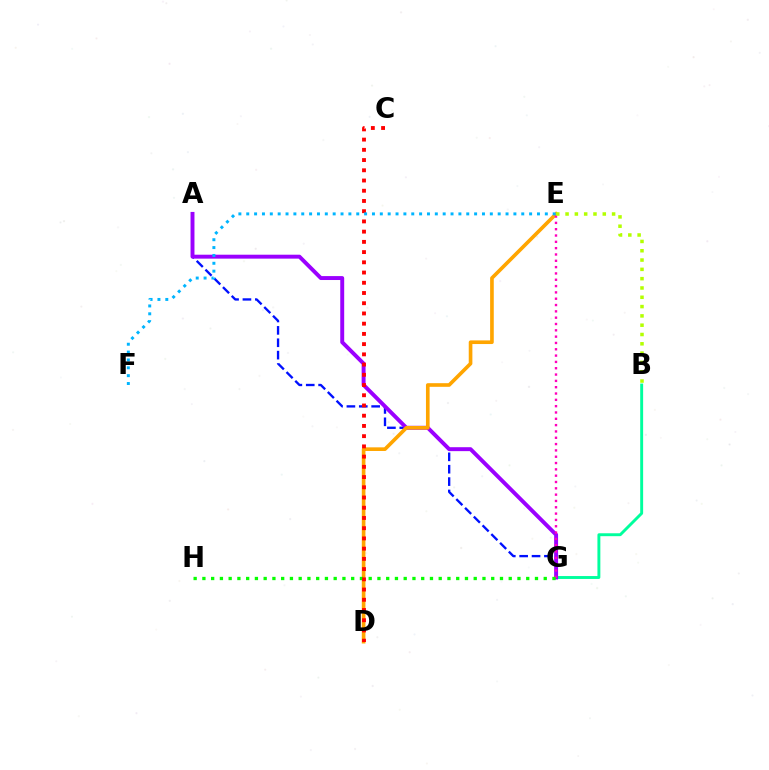{('A', 'G'): [{'color': '#0010ff', 'line_style': 'dashed', 'thickness': 1.68}, {'color': '#9b00ff', 'line_style': 'solid', 'thickness': 2.83}], ('B', 'G'): [{'color': '#00ff9d', 'line_style': 'solid', 'thickness': 2.1}], ('D', 'E'): [{'color': '#ffa500', 'line_style': 'solid', 'thickness': 2.62}], ('E', 'G'): [{'color': '#ff00bd', 'line_style': 'dotted', 'thickness': 1.72}], ('B', 'E'): [{'color': '#b3ff00', 'line_style': 'dotted', 'thickness': 2.53}], ('G', 'H'): [{'color': '#08ff00', 'line_style': 'dotted', 'thickness': 2.38}], ('C', 'D'): [{'color': '#ff0000', 'line_style': 'dotted', 'thickness': 2.78}], ('E', 'F'): [{'color': '#00b5ff', 'line_style': 'dotted', 'thickness': 2.13}]}